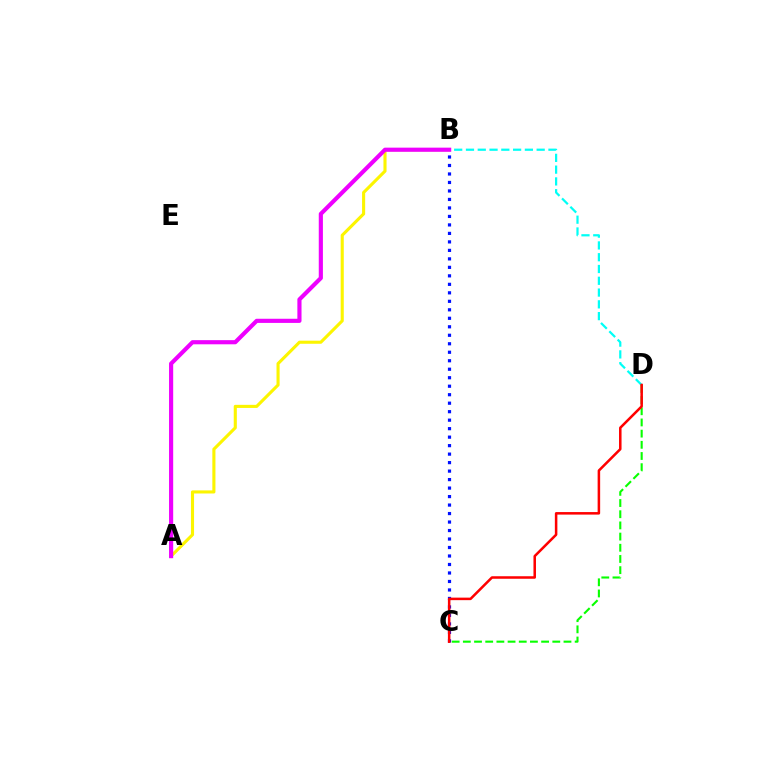{('B', 'D'): [{'color': '#00fff6', 'line_style': 'dashed', 'thickness': 1.6}], ('A', 'B'): [{'color': '#fcf500', 'line_style': 'solid', 'thickness': 2.23}, {'color': '#ee00ff', 'line_style': 'solid', 'thickness': 2.99}], ('C', 'D'): [{'color': '#08ff00', 'line_style': 'dashed', 'thickness': 1.52}, {'color': '#ff0000', 'line_style': 'solid', 'thickness': 1.82}], ('B', 'C'): [{'color': '#0010ff', 'line_style': 'dotted', 'thickness': 2.31}]}